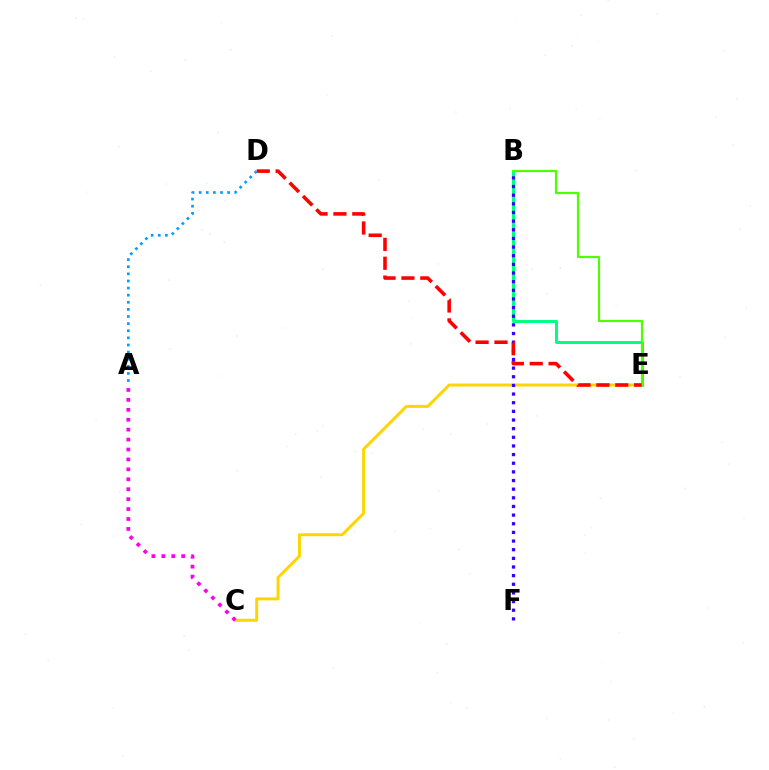{('B', 'E'): [{'color': '#00ff86', 'line_style': 'solid', 'thickness': 2.17}, {'color': '#4fff00', 'line_style': 'solid', 'thickness': 1.58}], ('C', 'E'): [{'color': '#ffd500', 'line_style': 'solid', 'thickness': 2.13}], ('B', 'F'): [{'color': '#3700ff', 'line_style': 'dotted', 'thickness': 2.35}], ('D', 'E'): [{'color': '#ff0000', 'line_style': 'dashed', 'thickness': 2.56}], ('A', 'D'): [{'color': '#009eff', 'line_style': 'dotted', 'thickness': 1.93}], ('A', 'C'): [{'color': '#ff00ed', 'line_style': 'dotted', 'thickness': 2.7}]}